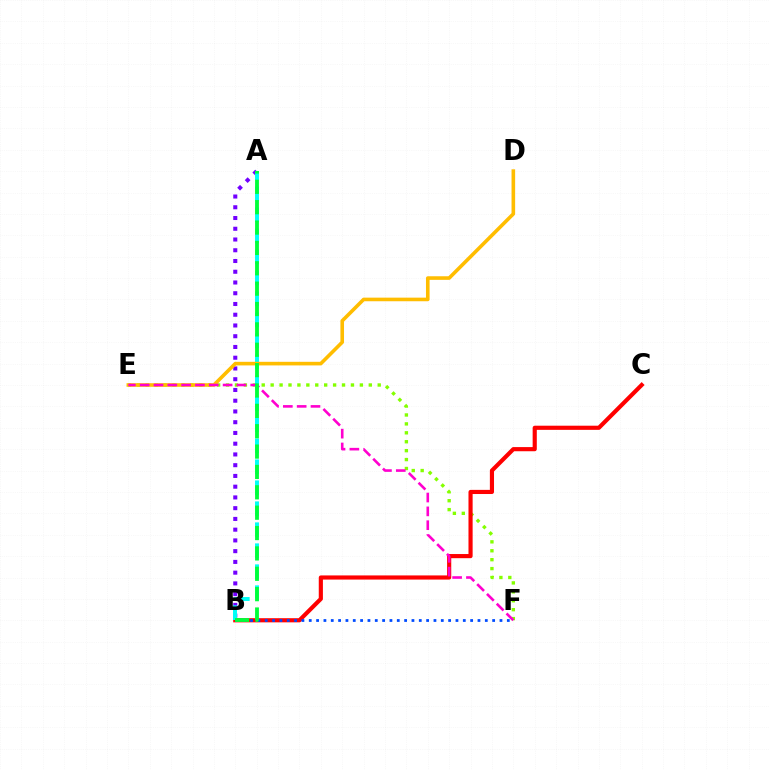{('A', 'B'): [{'color': '#7200ff', 'line_style': 'dotted', 'thickness': 2.92}, {'color': '#00fff6', 'line_style': 'dashed', 'thickness': 2.85}, {'color': '#00ff39', 'line_style': 'dashed', 'thickness': 2.77}], ('E', 'F'): [{'color': '#84ff00', 'line_style': 'dotted', 'thickness': 2.42}, {'color': '#ff00cf', 'line_style': 'dashed', 'thickness': 1.88}], ('B', 'C'): [{'color': '#ff0000', 'line_style': 'solid', 'thickness': 2.99}], ('B', 'F'): [{'color': '#004bff', 'line_style': 'dotted', 'thickness': 1.99}], ('D', 'E'): [{'color': '#ffbd00', 'line_style': 'solid', 'thickness': 2.59}]}